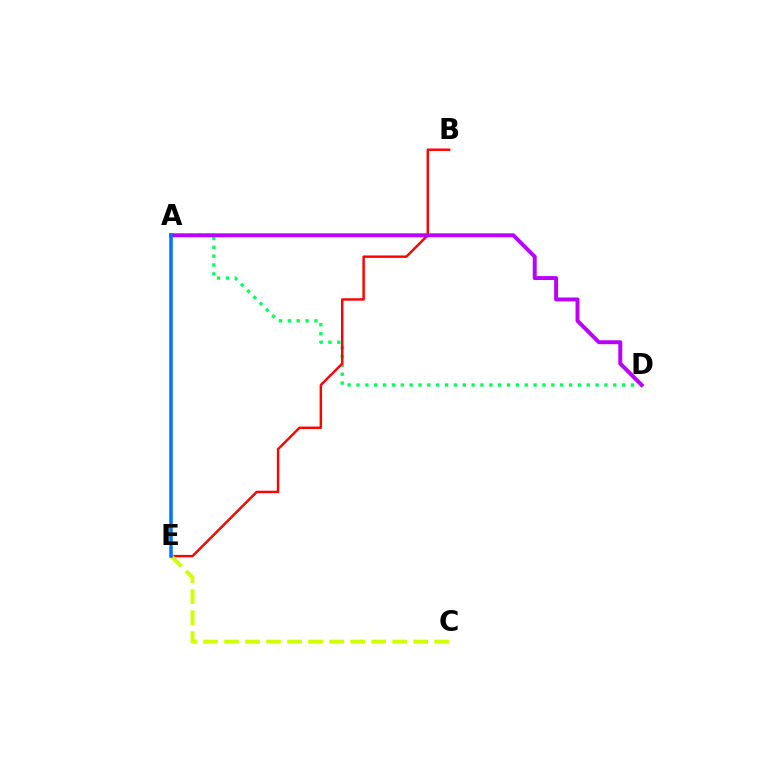{('A', 'D'): [{'color': '#00ff5c', 'line_style': 'dotted', 'thickness': 2.41}, {'color': '#b900ff', 'line_style': 'solid', 'thickness': 2.84}], ('B', 'E'): [{'color': '#ff0000', 'line_style': 'solid', 'thickness': 1.75}], ('C', 'E'): [{'color': '#d1ff00', 'line_style': 'dashed', 'thickness': 2.86}], ('A', 'E'): [{'color': '#0074ff', 'line_style': 'solid', 'thickness': 2.52}]}